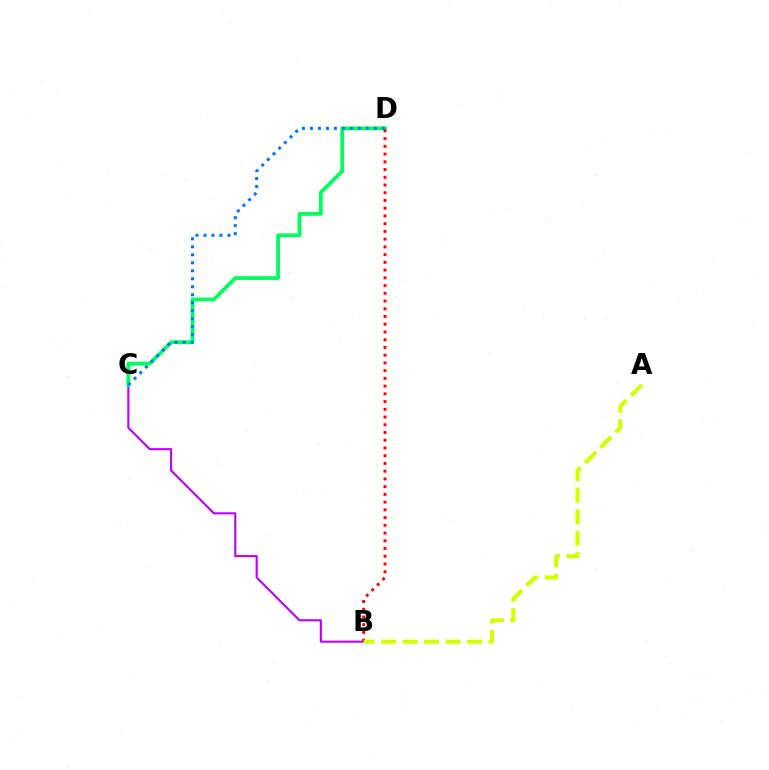{('B', 'C'): [{'color': '#b900ff', 'line_style': 'solid', 'thickness': 1.5}], ('C', 'D'): [{'color': '#00ff5c', 'line_style': 'solid', 'thickness': 2.72}, {'color': '#0074ff', 'line_style': 'dotted', 'thickness': 2.17}], ('B', 'D'): [{'color': '#ff0000', 'line_style': 'dotted', 'thickness': 2.1}], ('A', 'B'): [{'color': '#d1ff00', 'line_style': 'dashed', 'thickness': 2.93}]}